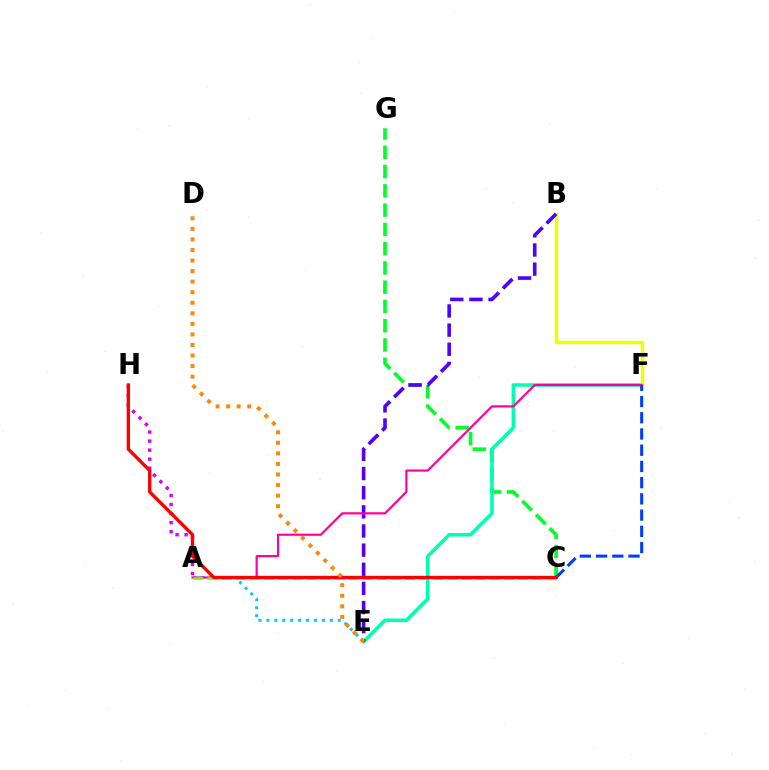{('C', 'G'): [{'color': '#00ff27', 'line_style': 'dashed', 'thickness': 2.62}], ('E', 'F'): [{'color': '#00ffaf', 'line_style': 'solid', 'thickness': 2.55}], ('A', 'E'): [{'color': '#00c7ff', 'line_style': 'dotted', 'thickness': 2.15}], ('B', 'F'): [{'color': '#eeff00', 'line_style': 'solid', 'thickness': 2.49}], ('A', 'H'): [{'color': '#d600ff', 'line_style': 'dotted', 'thickness': 2.46}], ('B', 'E'): [{'color': '#4f00ff', 'line_style': 'dashed', 'thickness': 2.6}], ('A', 'F'): [{'color': '#ff00a0', 'line_style': 'solid', 'thickness': 1.58}], ('A', 'C'): [{'color': '#66ff00', 'line_style': 'dashed', 'thickness': 1.92}], ('C', 'F'): [{'color': '#003fff', 'line_style': 'dashed', 'thickness': 2.2}], ('C', 'H'): [{'color': '#ff0000', 'line_style': 'solid', 'thickness': 2.42}], ('D', 'E'): [{'color': '#ff8800', 'line_style': 'dotted', 'thickness': 2.87}]}